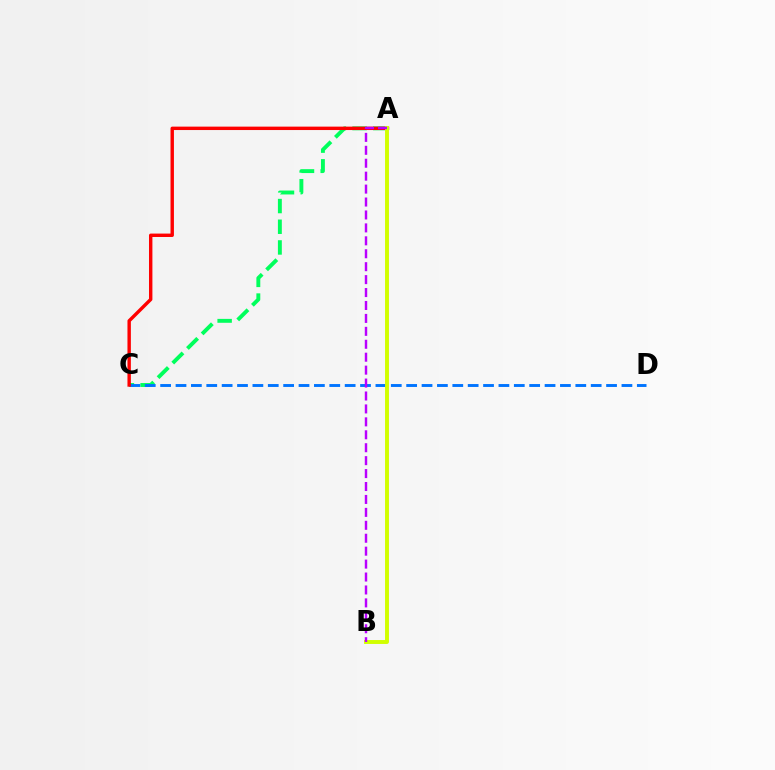{('A', 'C'): [{'color': '#00ff5c', 'line_style': 'dashed', 'thickness': 2.81}, {'color': '#ff0000', 'line_style': 'solid', 'thickness': 2.46}], ('C', 'D'): [{'color': '#0074ff', 'line_style': 'dashed', 'thickness': 2.09}], ('A', 'B'): [{'color': '#d1ff00', 'line_style': 'solid', 'thickness': 2.82}, {'color': '#b900ff', 'line_style': 'dashed', 'thickness': 1.76}]}